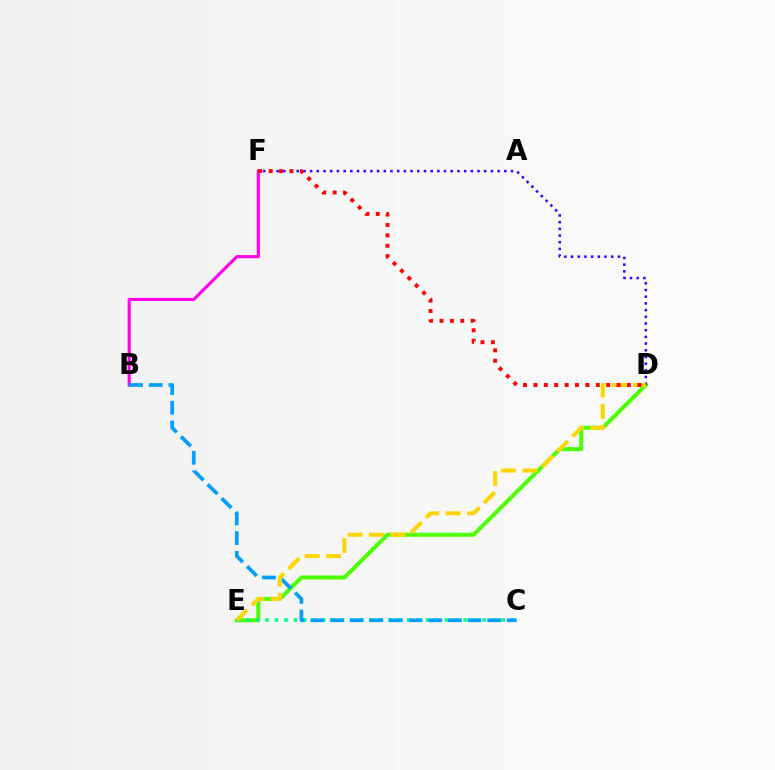{('B', 'F'): [{'color': '#ff00ed', 'line_style': 'solid', 'thickness': 2.25}], ('D', 'E'): [{'color': '#4fff00', 'line_style': 'solid', 'thickness': 2.91}, {'color': '#ffd500', 'line_style': 'dashed', 'thickness': 2.91}], ('C', 'E'): [{'color': '#00ff86', 'line_style': 'dotted', 'thickness': 2.56}], ('D', 'F'): [{'color': '#3700ff', 'line_style': 'dotted', 'thickness': 1.82}, {'color': '#ff0000', 'line_style': 'dotted', 'thickness': 2.82}], ('B', 'C'): [{'color': '#009eff', 'line_style': 'dashed', 'thickness': 2.67}]}